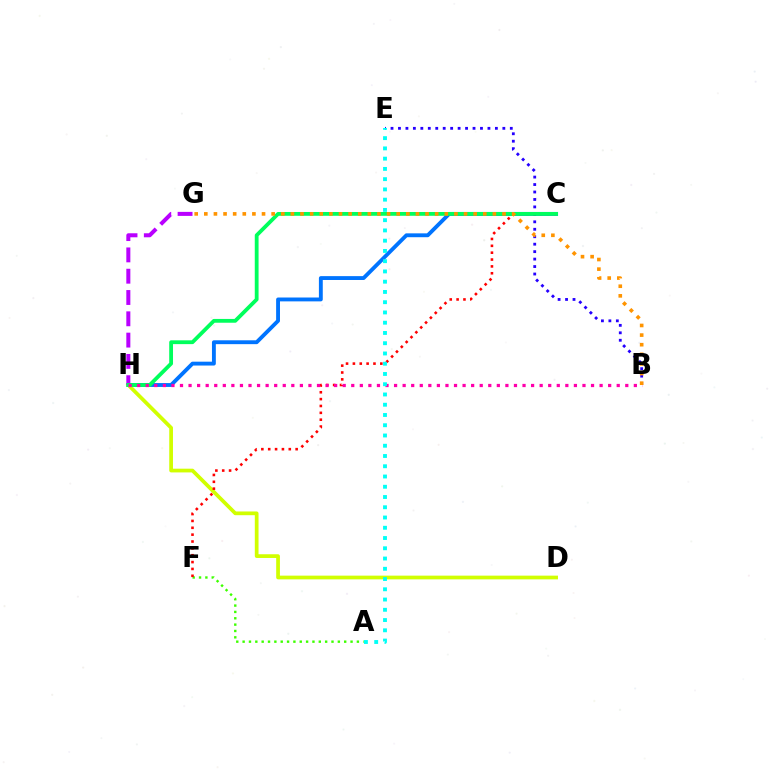{('C', 'H'): [{'color': '#0074ff', 'line_style': 'solid', 'thickness': 2.78}, {'color': '#00ff5c', 'line_style': 'solid', 'thickness': 2.74}], ('A', 'F'): [{'color': '#3dff00', 'line_style': 'dotted', 'thickness': 1.72}], ('D', 'H'): [{'color': '#d1ff00', 'line_style': 'solid', 'thickness': 2.68}], ('B', 'E'): [{'color': '#2500ff', 'line_style': 'dotted', 'thickness': 2.03}], ('C', 'F'): [{'color': '#ff0000', 'line_style': 'dotted', 'thickness': 1.86}], ('G', 'H'): [{'color': '#b900ff', 'line_style': 'dashed', 'thickness': 2.89}], ('B', 'H'): [{'color': '#ff00ac', 'line_style': 'dotted', 'thickness': 2.33}], ('A', 'E'): [{'color': '#00fff6', 'line_style': 'dotted', 'thickness': 2.79}], ('B', 'G'): [{'color': '#ff9400', 'line_style': 'dotted', 'thickness': 2.61}]}